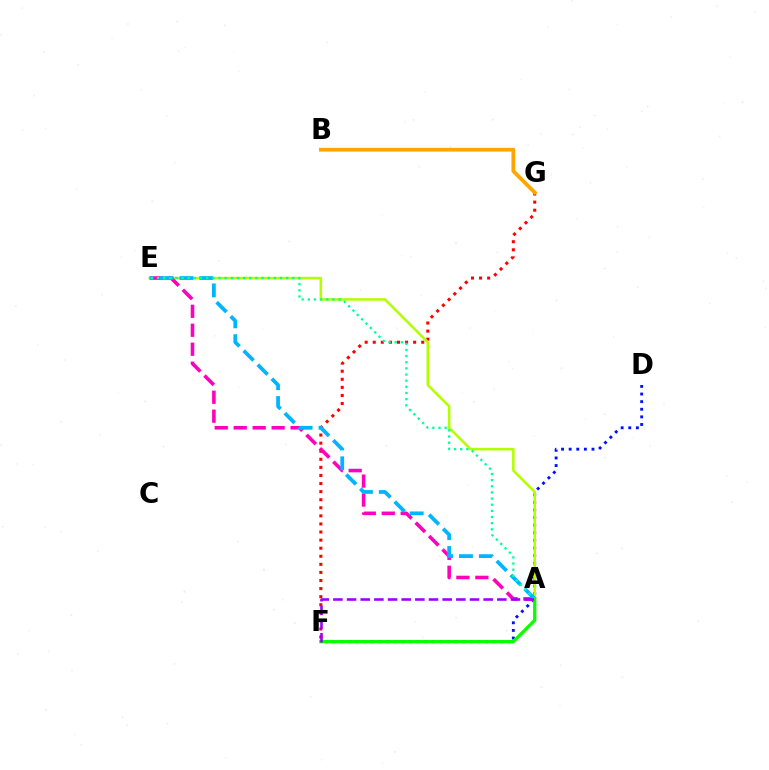{('D', 'F'): [{'color': '#0010ff', 'line_style': 'dotted', 'thickness': 2.07}], ('F', 'G'): [{'color': '#ff0000', 'line_style': 'dotted', 'thickness': 2.2}], ('A', 'E'): [{'color': '#b3ff00', 'line_style': 'solid', 'thickness': 1.83}, {'color': '#ff00bd', 'line_style': 'dashed', 'thickness': 2.58}, {'color': '#00b5ff', 'line_style': 'dashed', 'thickness': 2.7}, {'color': '#00ff9d', 'line_style': 'dotted', 'thickness': 1.67}], ('A', 'F'): [{'color': '#08ff00', 'line_style': 'solid', 'thickness': 2.37}, {'color': '#9b00ff', 'line_style': 'dashed', 'thickness': 1.86}], ('B', 'G'): [{'color': '#ffa500', 'line_style': 'solid', 'thickness': 2.71}]}